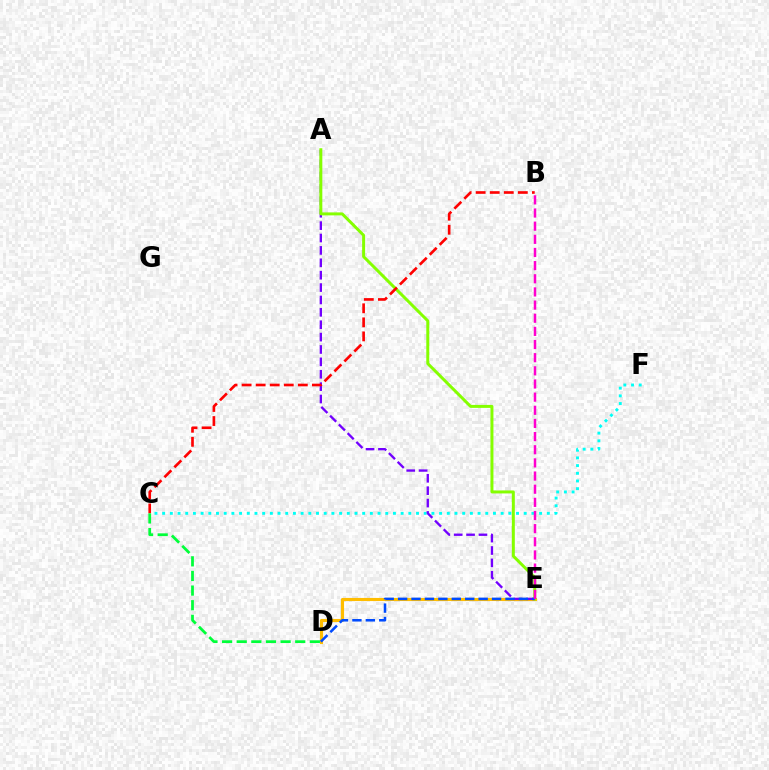{('D', 'E'): [{'color': '#ffbd00', 'line_style': 'solid', 'thickness': 2.24}, {'color': '#004bff', 'line_style': 'dashed', 'thickness': 1.82}], ('C', 'F'): [{'color': '#00fff6', 'line_style': 'dotted', 'thickness': 2.09}], ('A', 'E'): [{'color': '#7200ff', 'line_style': 'dashed', 'thickness': 1.68}, {'color': '#84ff00', 'line_style': 'solid', 'thickness': 2.14}], ('B', 'C'): [{'color': '#ff0000', 'line_style': 'dashed', 'thickness': 1.91}], ('B', 'E'): [{'color': '#ff00cf', 'line_style': 'dashed', 'thickness': 1.79}], ('C', 'D'): [{'color': '#00ff39', 'line_style': 'dashed', 'thickness': 1.99}]}